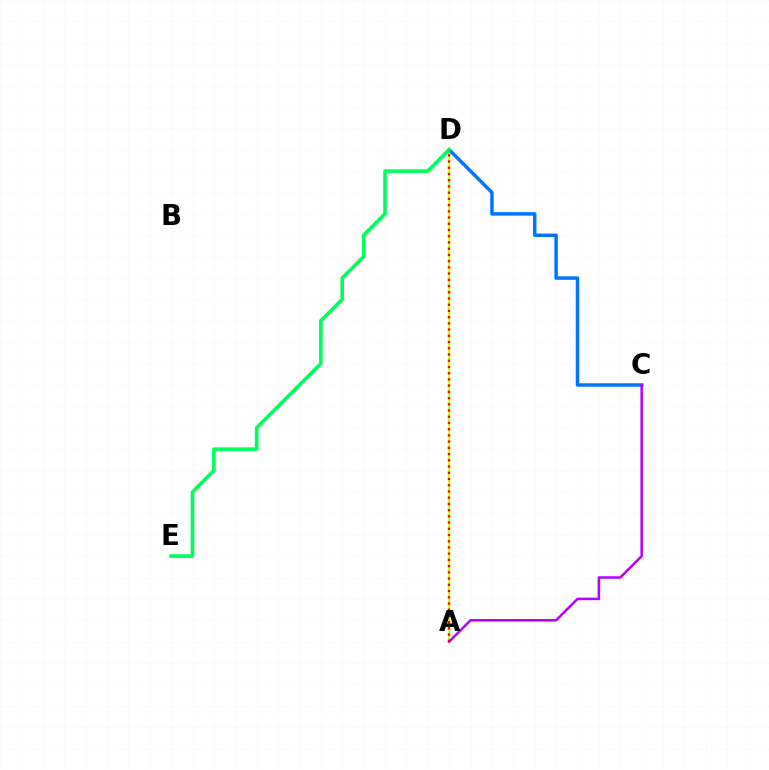{('A', 'D'): [{'color': '#d1ff00', 'line_style': 'solid', 'thickness': 1.7}, {'color': '#ff0000', 'line_style': 'dotted', 'thickness': 1.69}], ('C', 'D'): [{'color': '#0074ff', 'line_style': 'solid', 'thickness': 2.5}], ('A', 'C'): [{'color': '#b900ff', 'line_style': 'solid', 'thickness': 1.82}], ('D', 'E'): [{'color': '#00ff5c', 'line_style': 'solid', 'thickness': 2.63}]}